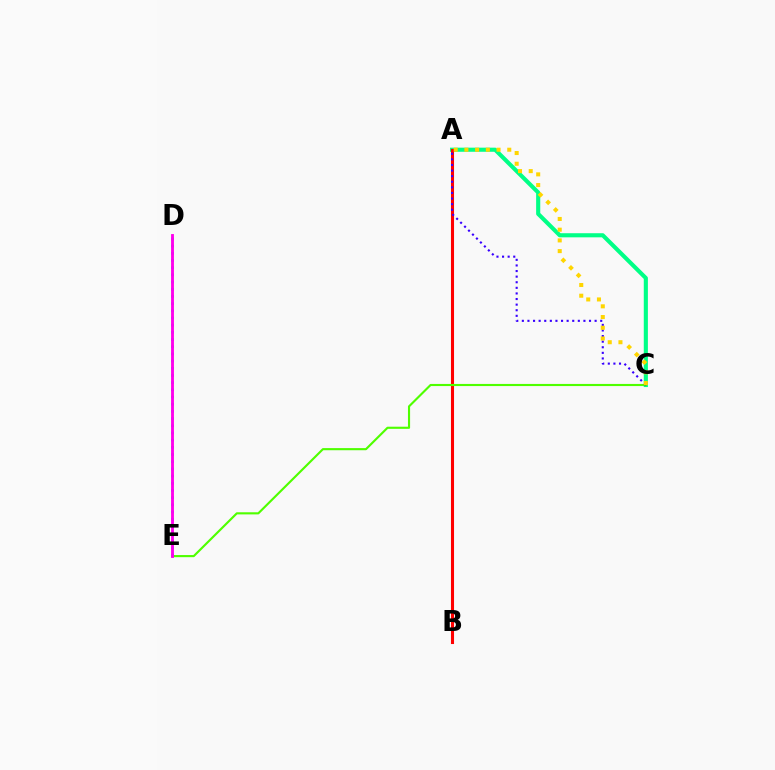{('A', 'C'): [{'color': '#00ff86', 'line_style': 'solid', 'thickness': 2.96}, {'color': '#3700ff', 'line_style': 'dotted', 'thickness': 1.52}, {'color': '#ffd500', 'line_style': 'dotted', 'thickness': 2.91}], ('A', 'B'): [{'color': '#ff0000', 'line_style': 'solid', 'thickness': 2.21}], ('C', 'E'): [{'color': '#4fff00', 'line_style': 'solid', 'thickness': 1.53}], ('D', 'E'): [{'color': '#009eff', 'line_style': 'dotted', 'thickness': 1.95}, {'color': '#ff00ed', 'line_style': 'solid', 'thickness': 2.05}]}